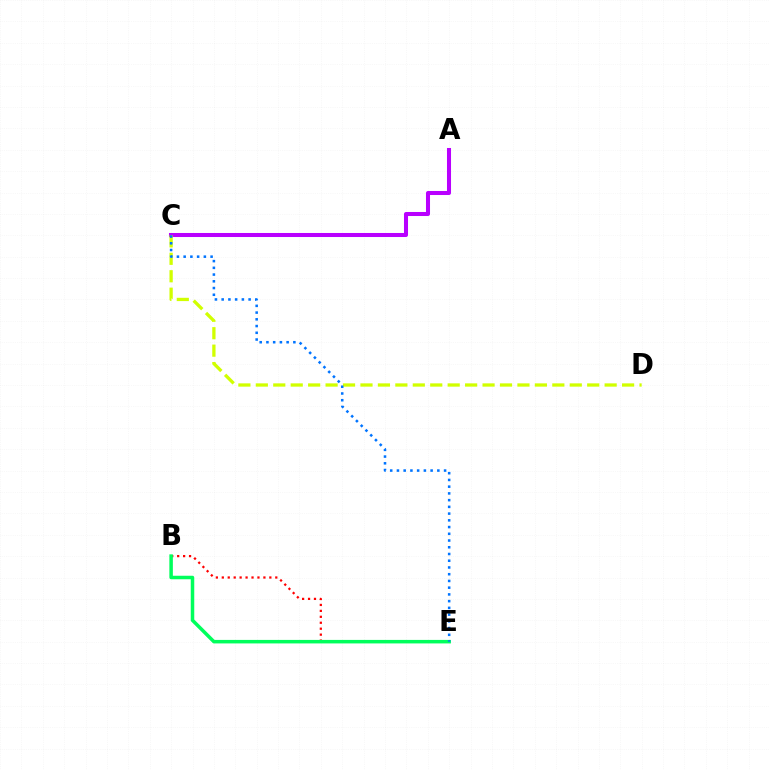{('A', 'C'): [{'color': '#b900ff', 'line_style': 'solid', 'thickness': 2.91}], ('B', 'E'): [{'color': '#ff0000', 'line_style': 'dotted', 'thickness': 1.61}, {'color': '#00ff5c', 'line_style': 'solid', 'thickness': 2.53}], ('C', 'D'): [{'color': '#d1ff00', 'line_style': 'dashed', 'thickness': 2.37}], ('C', 'E'): [{'color': '#0074ff', 'line_style': 'dotted', 'thickness': 1.83}]}